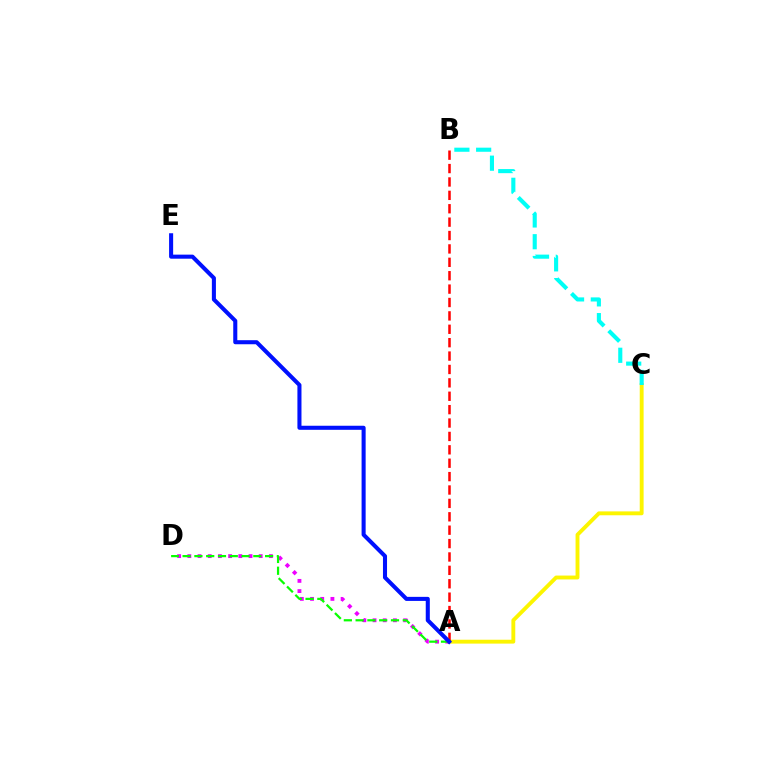{('A', 'C'): [{'color': '#fcf500', 'line_style': 'solid', 'thickness': 2.79}], ('A', 'D'): [{'color': '#ee00ff', 'line_style': 'dotted', 'thickness': 2.77}, {'color': '#08ff00', 'line_style': 'dashed', 'thickness': 1.6}], ('A', 'B'): [{'color': '#ff0000', 'line_style': 'dashed', 'thickness': 1.82}], ('B', 'C'): [{'color': '#00fff6', 'line_style': 'dashed', 'thickness': 2.96}], ('A', 'E'): [{'color': '#0010ff', 'line_style': 'solid', 'thickness': 2.92}]}